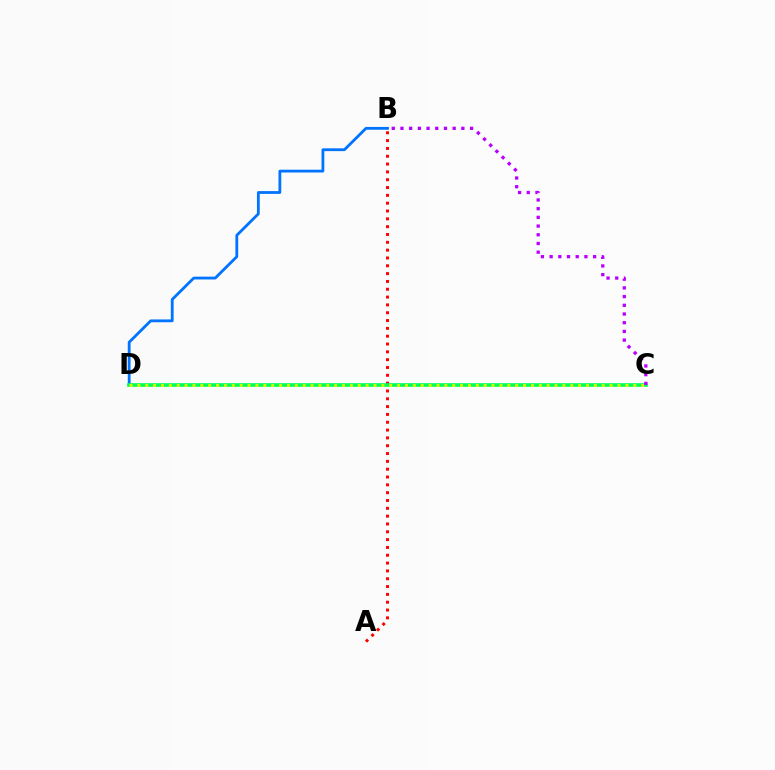{('A', 'B'): [{'color': '#ff0000', 'line_style': 'dotted', 'thickness': 2.13}], ('B', 'D'): [{'color': '#0074ff', 'line_style': 'solid', 'thickness': 2.02}], ('C', 'D'): [{'color': '#00ff5c', 'line_style': 'solid', 'thickness': 2.64}, {'color': '#d1ff00', 'line_style': 'dotted', 'thickness': 2.14}], ('B', 'C'): [{'color': '#b900ff', 'line_style': 'dotted', 'thickness': 2.36}]}